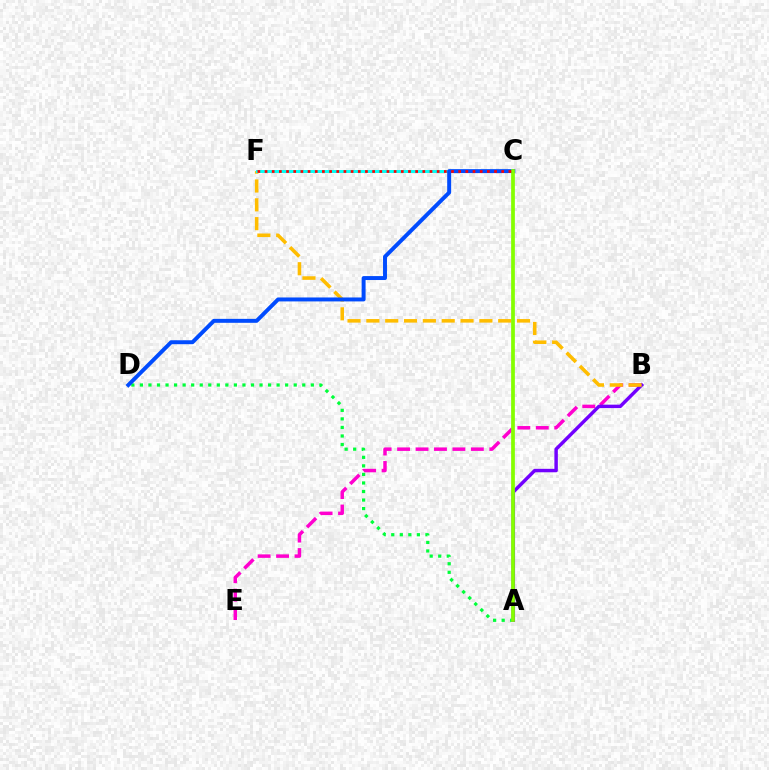{('B', 'E'): [{'color': '#ff00cf', 'line_style': 'dashed', 'thickness': 2.51}], ('A', 'D'): [{'color': '#00ff39', 'line_style': 'dotted', 'thickness': 2.32}], ('A', 'B'): [{'color': '#7200ff', 'line_style': 'solid', 'thickness': 2.48}], ('B', 'F'): [{'color': '#ffbd00', 'line_style': 'dashed', 'thickness': 2.56}], ('C', 'F'): [{'color': '#00fff6', 'line_style': 'solid', 'thickness': 2.13}, {'color': '#ff0000', 'line_style': 'dotted', 'thickness': 1.95}], ('C', 'D'): [{'color': '#004bff', 'line_style': 'solid', 'thickness': 2.84}], ('A', 'C'): [{'color': '#84ff00', 'line_style': 'solid', 'thickness': 2.69}]}